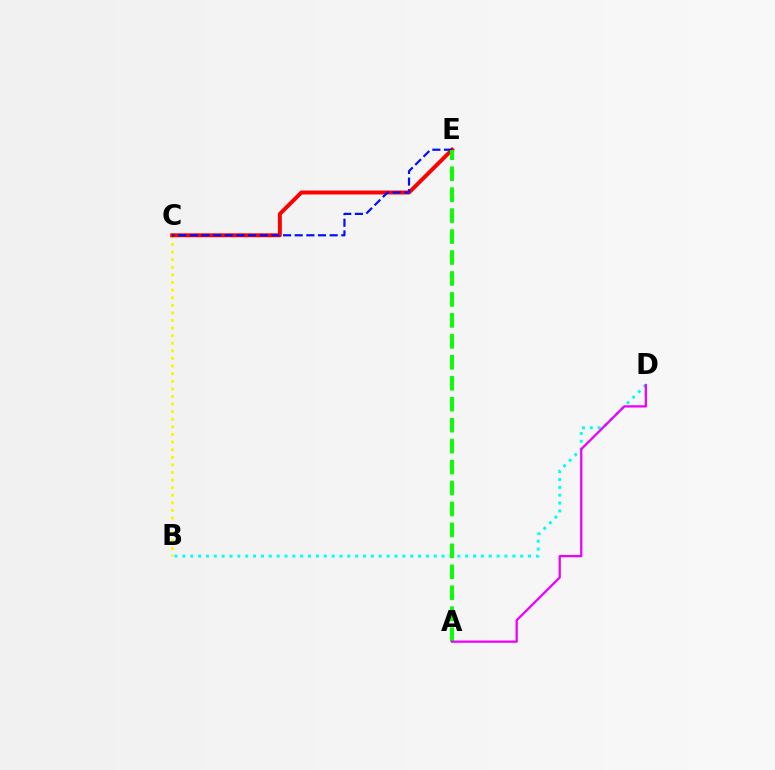{('B', 'C'): [{'color': '#fcf500', 'line_style': 'dotted', 'thickness': 2.06}], ('C', 'E'): [{'color': '#ff0000', 'line_style': 'solid', 'thickness': 2.84}, {'color': '#0010ff', 'line_style': 'dashed', 'thickness': 1.58}], ('B', 'D'): [{'color': '#00fff6', 'line_style': 'dotted', 'thickness': 2.13}], ('A', 'E'): [{'color': '#08ff00', 'line_style': 'dashed', 'thickness': 2.85}], ('A', 'D'): [{'color': '#ee00ff', 'line_style': 'solid', 'thickness': 1.64}]}